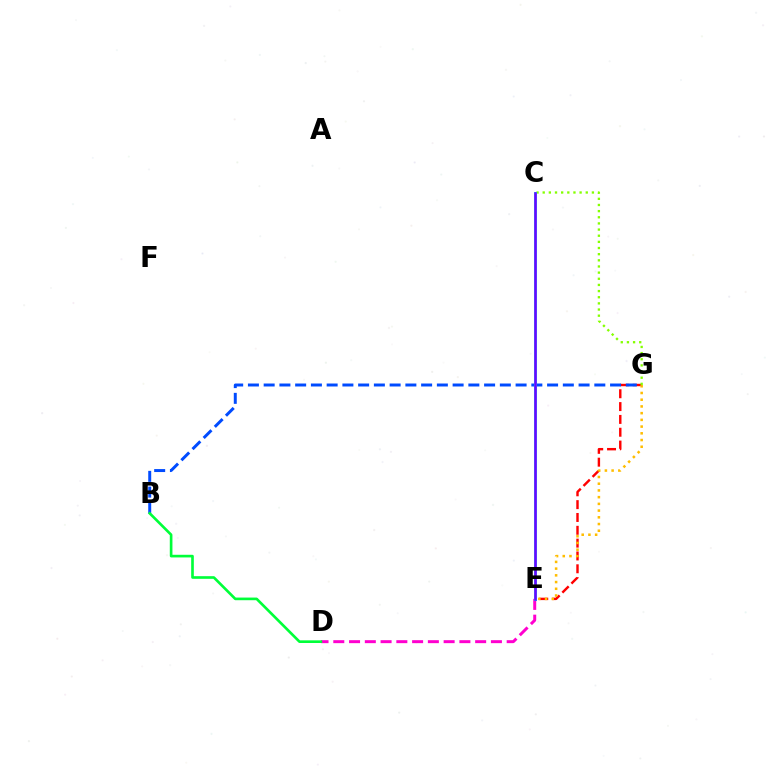{('E', 'G'): [{'color': '#ff0000', 'line_style': 'dashed', 'thickness': 1.74}, {'color': '#ffbd00', 'line_style': 'dotted', 'thickness': 1.83}], ('D', 'E'): [{'color': '#ff00cf', 'line_style': 'dashed', 'thickness': 2.14}], ('B', 'G'): [{'color': '#004bff', 'line_style': 'dashed', 'thickness': 2.14}], ('C', 'G'): [{'color': '#84ff00', 'line_style': 'dotted', 'thickness': 1.67}], ('B', 'D'): [{'color': '#00ff39', 'line_style': 'solid', 'thickness': 1.91}], ('C', 'E'): [{'color': '#00fff6', 'line_style': 'solid', 'thickness': 2.17}, {'color': '#7200ff', 'line_style': 'solid', 'thickness': 1.83}]}